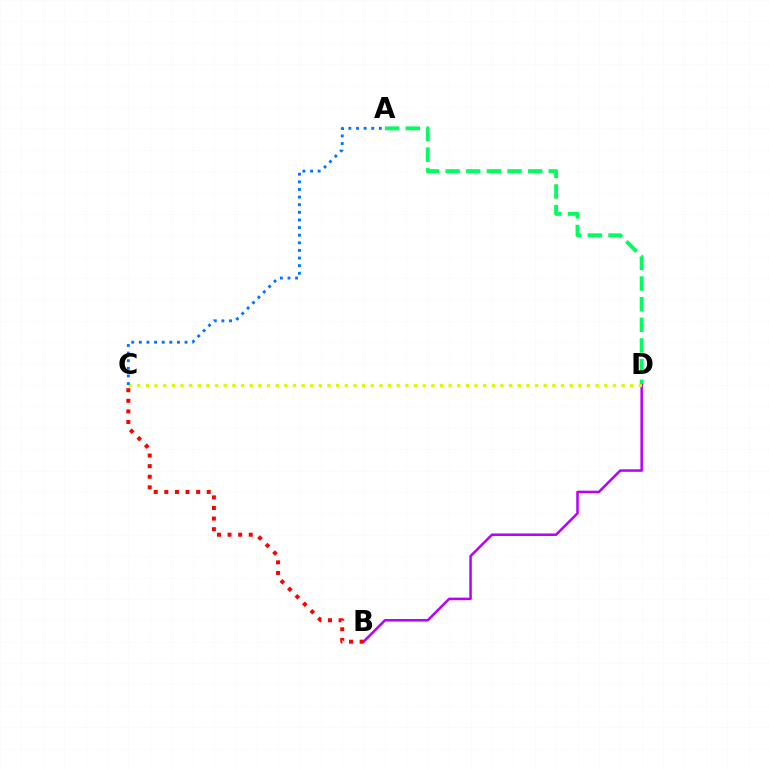{('A', 'D'): [{'color': '#00ff5c', 'line_style': 'dashed', 'thickness': 2.8}], ('B', 'D'): [{'color': '#b900ff', 'line_style': 'solid', 'thickness': 1.83}], ('C', 'D'): [{'color': '#d1ff00', 'line_style': 'dotted', 'thickness': 2.35}], ('B', 'C'): [{'color': '#ff0000', 'line_style': 'dotted', 'thickness': 2.88}], ('A', 'C'): [{'color': '#0074ff', 'line_style': 'dotted', 'thickness': 2.07}]}